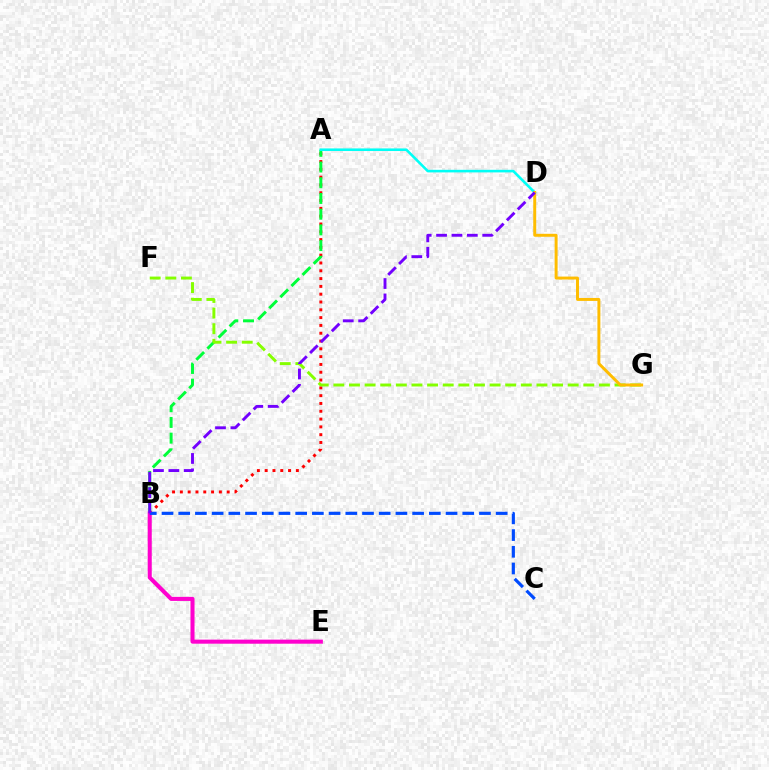{('A', 'B'): [{'color': '#ff0000', 'line_style': 'dotted', 'thickness': 2.12}, {'color': '#00ff39', 'line_style': 'dashed', 'thickness': 2.13}], ('B', 'E'): [{'color': '#ff00cf', 'line_style': 'solid', 'thickness': 2.92}], ('A', 'D'): [{'color': '#00fff6', 'line_style': 'solid', 'thickness': 1.87}], ('F', 'G'): [{'color': '#84ff00', 'line_style': 'dashed', 'thickness': 2.12}], ('D', 'G'): [{'color': '#ffbd00', 'line_style': 'solid', 'thickness': 2.13}], ('B', 'C'): [{'color': '#004bff', 'line_style': 'dashed', 'thickness': 2.27}], ('B', 'D'): [{'color': '#7200ff', 'line_style': 'dashed', 'thickness': 2.09}]}